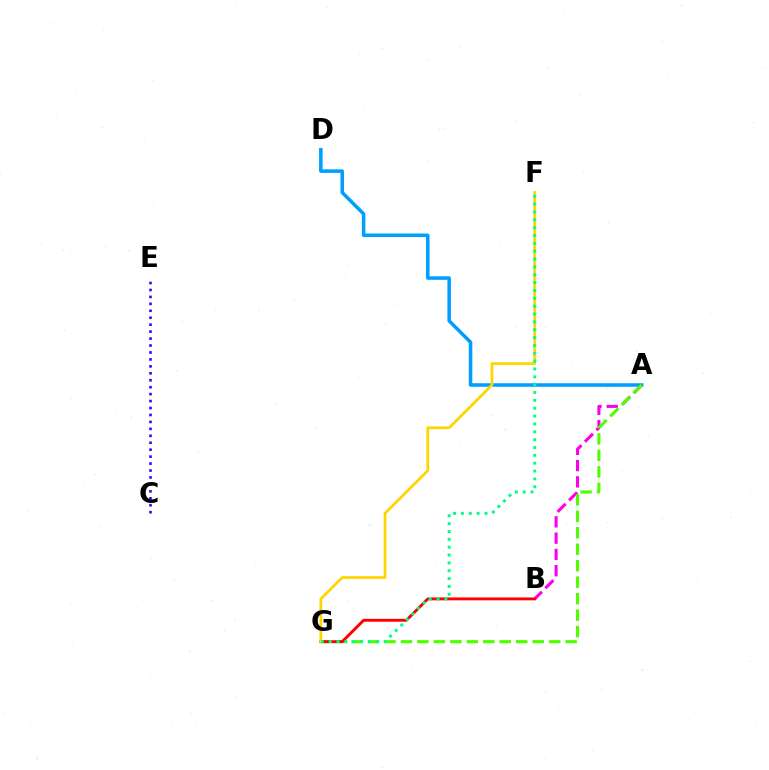{('A', 'B'): [{'color': '#ff00ed', 'line_style': 'dashed', 'thickness': 2.21}], ('A', 'D'): [{'color': '#009eff', 'line_style': 'solid', 'thickness': 2.54}], ('A', 'G'): [{'color': '#4fff00', 'line_style': 'dashed', 'thickness': 2.24}], ('B', 'G'): [{'color': '#ff0000', 'line_style': 'solid', 'thickness': 2.08}], ('F', 'G'): [{'color': '#ffd500', 'line_style': 'solid', 'thickness': 1.96}, {'color': '#00ff86', 'line_style': 'dotted', 'thickness': 2.13}], ('C', 'E'): [{'color': '#3700ff', 'line_style': 'dotted', 'thickness': 1.89}]}